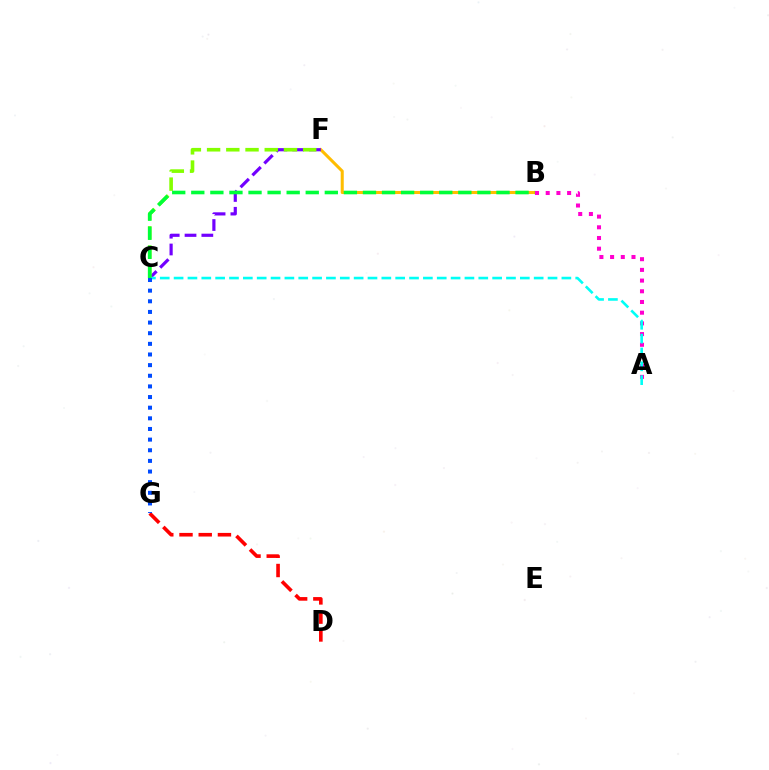{('B', 'F'): [{'color': '#ffbd00', 'line_style': 'solid', 'thickness': 2.2}], ('C', 'F'): [{'color': '#7200ff', 'line_style': 'dashed', 'thickness': 2.28}, {'color': '#84ff00', 'line_style': 'dashed', 'thickness': 2.61}], ('D', 'G'): [{'color': '#ff0000', 'line_style': 'dashed', 'thickness': 2.61}], ('A', 'B'): [{'color': '#ff00cf', 'line_style': 'dotted', 'thickness': 2.91}], ('A', 'C'): [{'color': '#00fff6', 'line_style': 'dashed', 'thickness': 1.88}], ('C', 'G'): [{'color': '#004bff', 'line_style': 'dotted', 'thickness': 2.89}], ('B', 'C'): [{'color': '#00ff39', 'line_style': 'dashed', 'thickness': 2.59}]}